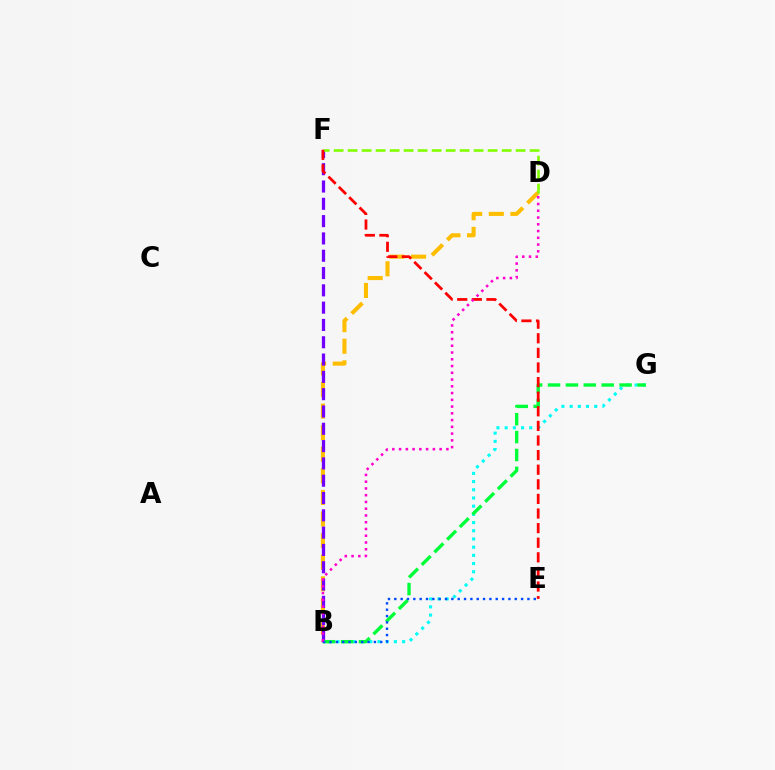{('B', 'D'): [{'color': '#ffbd00', 'line_style': 'dashed', 'thickness': 2.93}, {'color': '#ff00cf', 'line_style': 'dotted', 'thickness': 1.84}], ('B', 'F'): [{'color': '#7200ff', 'line_style': 'dashed', 'thickness': 2.35}], ('B', 'G'): [{'color': '#00fff6', 'line_style': 'dotted', 'thickness': 2.23}, {'color': '#00ff39', 'line_style': 'dashed', 'thickness': 2.43}], ('D', 'F'): [{'color': '#84ff00', 'line_style': 'dashed', 'thickness': 1.9}], ('B', 'E'): [{'color': '#004bff', 'line_style': 'dotted', 'thickness': 1.72}], ('E', 'F'): [{'color': '#ff0000', 'line_style': 'dashed', 'thickness': 1.98}]}